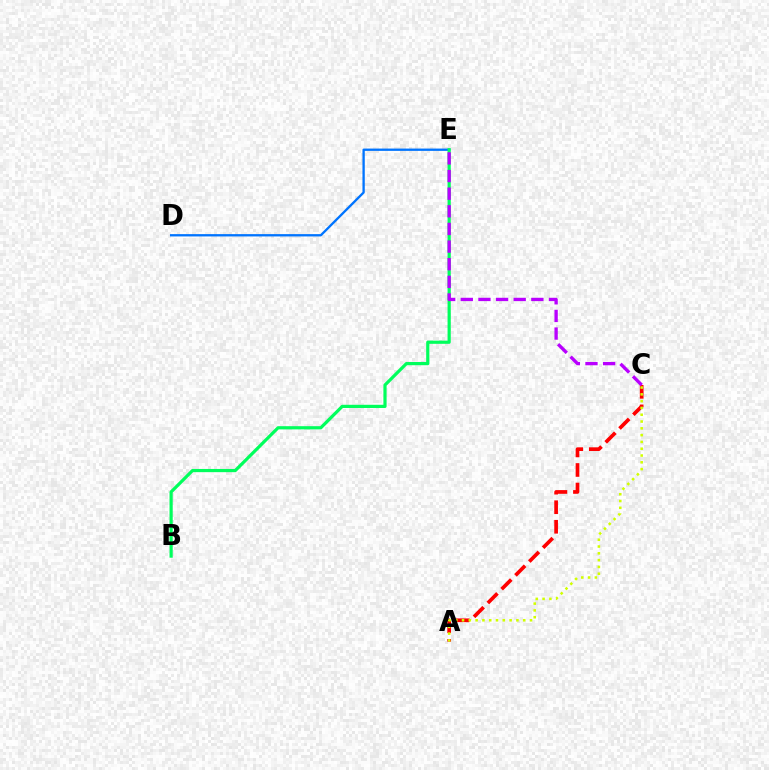{('D', 'E'): [{'color': '#0074ff', 'line_style': 'solid', 'thickness': 1.67}], ('A', 'C'): [{'color': '#ff0000', 'line_style': 'dashed', 'thickness': 2.66}, {'color': '#d1ff00', 'line_style': 'dotted', 'thickness': 1.85}], ('B', 'E'): [{'color': '#00ff5c', 'line_style': 'solid', 'thickness': 2.3}], ('C', 'E'): [{'color': '#b900ff', 'line_style': 'dashed', 'thickness': 2.4}]}